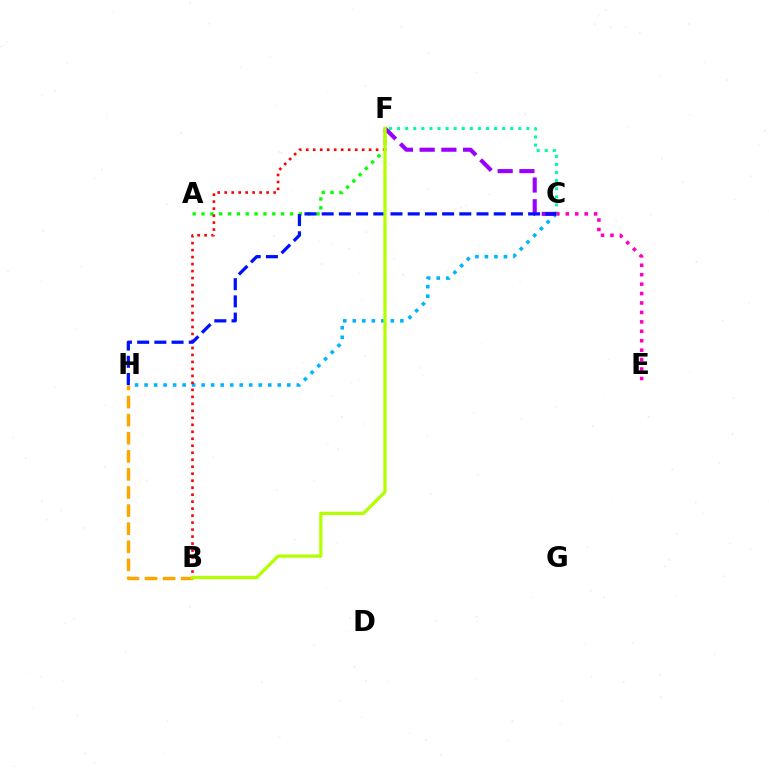{('C', 'F'): [{'color': '#00ff9d', 'line_style': 'dotted', 'thickness': 2.2}, {'color': '#9b00ff', 'line_style': 'dashed', 'thickness': 2.95}], ('A', 'F'): [{'color': '#08ff00', 'line_style': 'dotted', 'thickness': 2.4}], ('C', 'E'): [{'color': '#ff00bd', 'line_style': 'dotted', 'thickness': 2.56}], ('C', 'H'): [{'color': '#00b5ff', 'line_style': 'dotted', 'thickness': 2.58}, {'color': '#0010ff', 'line_style': 'dashed', 'thickness': 2.34}], ('B', 'F'): [{'color': '#ff0000', 'line_style': 'dotted', 'thickness': 1.9}, {'color': '#b3ff00', 'line_style': 'solid', 'thickness': 2.35}], ('B', 'H'): [{'color': '#ffa500', 'line_style': 'dashed', 'thickness': 2.46}]}